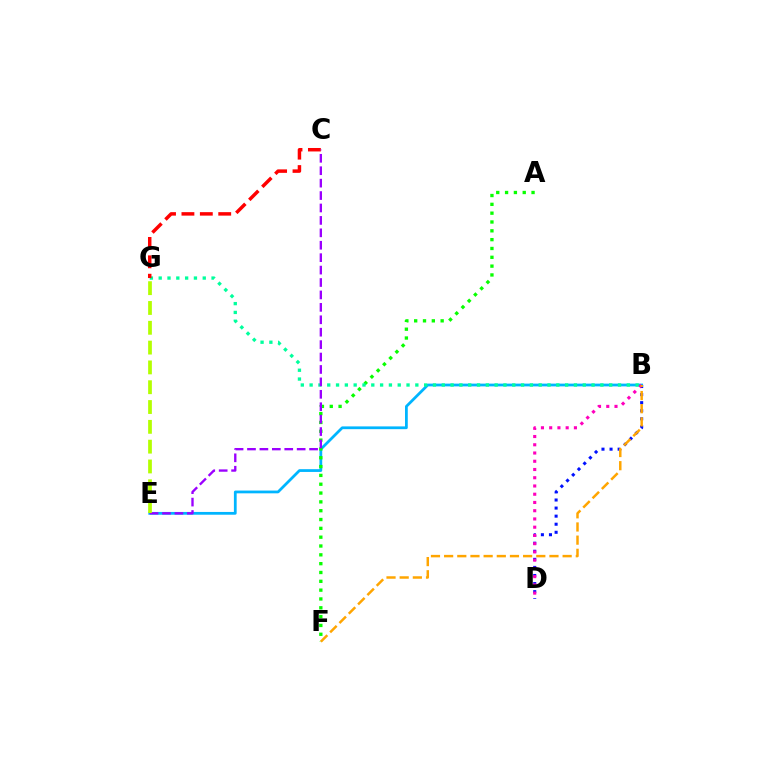{('B', 'E'): [{'color': '#00b5ff', 'line_style': 'solid', 'thickness': 1.99}], ('B', 'D'): [{'color': '#0010ff', 'line_style': 'dotted', 'thickness': 2.19}, {'color': '#ff00bd', 'line_style': 'dotted', 'thickness': 2.24}], ('A', 'F'): [{'color': '#08ff00', 'line_style': 'dotted', 'thickness': 2.4}], ('B', 'G'): [{'color': '#00ff9d', 'line_style': 'dotted', 'thickness': 2.39}], ('C', 'G'): [{'color': '#ff0000', 'line_style': 'dashed', 'thickness': 2.5}], ('C', 'E'): [{'color': '#9b00ff', 'line_style': 'dashed', 'thickness': 1.69}], ('B', 'F'): [{'color': '#ffa500', 'line_style': 'dashed', 'thickness': 1.79}], ('E', 'G'): [{'color': '#b3ff00', 'line_style': 'dashed', 'thickness': 2.69}]}